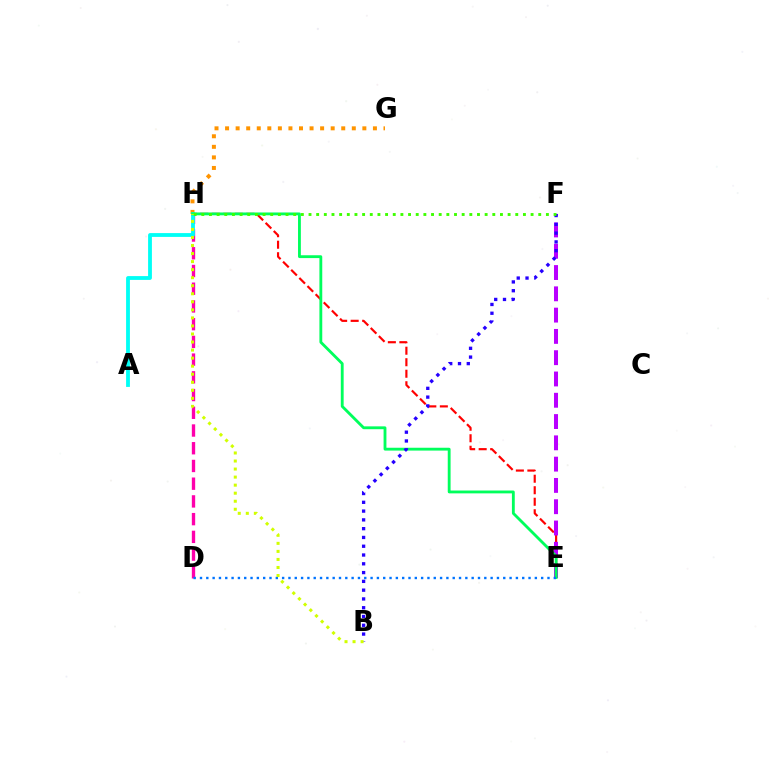{('D', 'H'): [{'color': '#ff00ac', 'line_style': 'dashed', 'thickness': 2.41}], ('E', 'H'): [{'color': '#ff0000', 'line_style': 'dashed', 'thickness': 1.56}, {'color': '#00ff5c', 'line_style': 'solid', 'thickness': 2.05}], ('E', 'F'): [{'color': '#b900ff', 'line_style': 'dashed', 'thickness': 2.89}], ('G', 'H'): [{'color': '#ff9400', 'line_style': 'dotted', 'thickness': 2.87}], ('A', 'H'): [{'color': '#00fff6', 'line_style': 'solid', 'thickness': 2.75}], ('D', 'E'): [{'color': '#0074ff', 'line_style': 'dotted', 'thickness': 1.72}], ('B', 'F'): [{'color': '#2500ff', 'line_style': 'dotted', 'thickness': 2.39}], ('B', 'H'): [{'color': '#d1ff00', 'line_style': 'dotted', 'thickness': 2.18}], ('F', 'H'): [{'color': '#3dff00', 'line_style': 'dotted', 'thickness': 2.08}]}